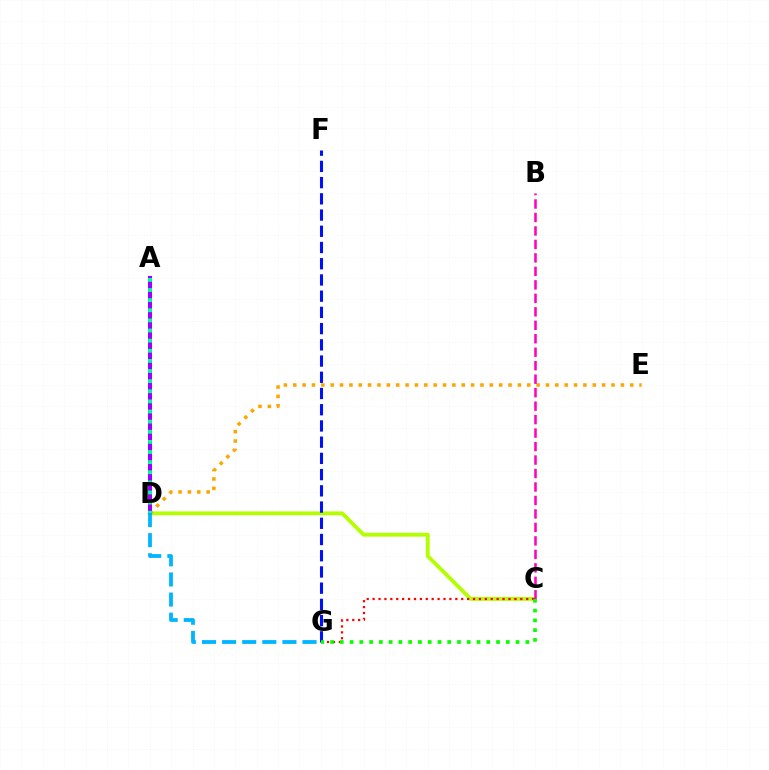{('C', 'D'): [{'color': '#b3ff00', 'line_style': 'solid', 'thickness': 2.76}], ('D', 'E'): [{'color': '#ffa500', 'line_style': 'dotted', 'thickness': 2.54}], ('C', 'G'): [{'color': '#ff0000', 'line_style': 'dotted', 'thickness': 1.6}, {'color': '#08ff00', 'line_style': 'dotted', 'thickness': 2.65}], ('A', 'D'): [{'color': '#9b00ff', 'line_style': 'solid', 'thickness': 2.93}, {'color': '#00ff9d', 'line_style': 'dotted', 'thickness': 2.75}], ('B', 'C'): [{'color': '#ff00bd', 'line_style': 'dashed', 'thickness': 1.83}], ('F', 'G'): [{'color': '#0010ff', 'line_style': 'dashed', 'thickness': 2.2}], ('D', 'G'): [{'color': '#00b5ff', 'line_style': 'dashed', 'thickness': 2.73}]}